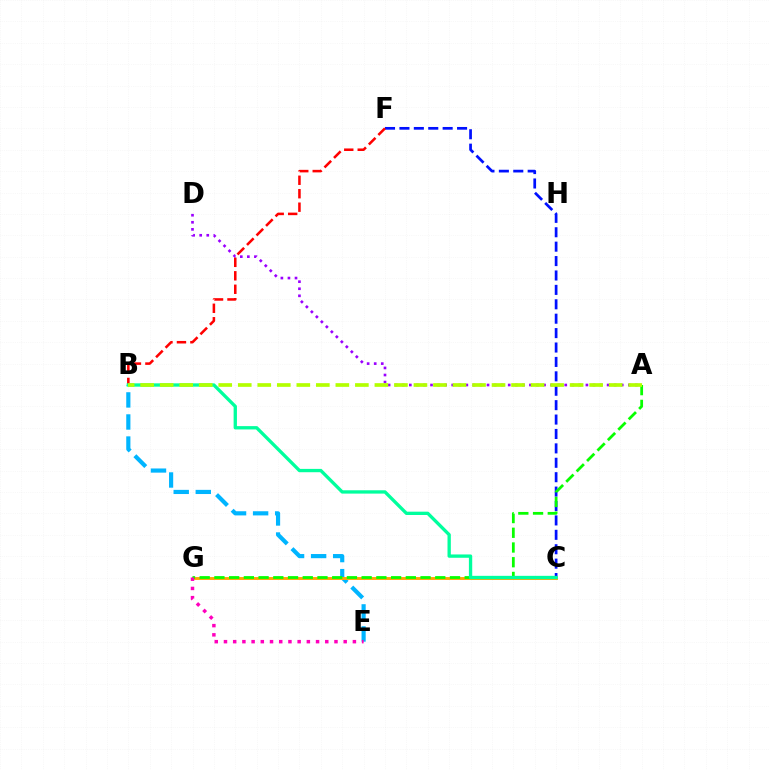{('C', 'F'): [{'color': '#0010ff', 'line_style': 'dashed', 'thickness': 1.96}], ('B', 'E'): [{'color': '#00b5ff', 'line_style': 'dashed', 'thickness': 3.0}], ('C', 'G'): [{'color': '#ffa500', 'line_style': 'solid', 'thickness': 2.08}], ('A', 'G'): [{'color': '#08ff00', 'line_style': 'dashed', 'thickness': 2.0}], ('A', 'D'): [{'color': '#9b00ff', 'line_style': 'dotted', 'thickness': 1.92}], ('B', 'F'): [{'color': '#ff0000', 'line_style': 'dashed', 'thickness': 1.83}], ('E', 'G'): [{'color': '#ff00bd', 'line_style': 'dotted', 'thickness': 2.5}], ('B', 'C'): [{'color': '#00ff9d', 'line_style': 'solid', 'thickness': 2.39}], ('A', 'B'): [{'color': '#b3ff00', 'line_style': 'dashed', 'thickness': 2.65}]}